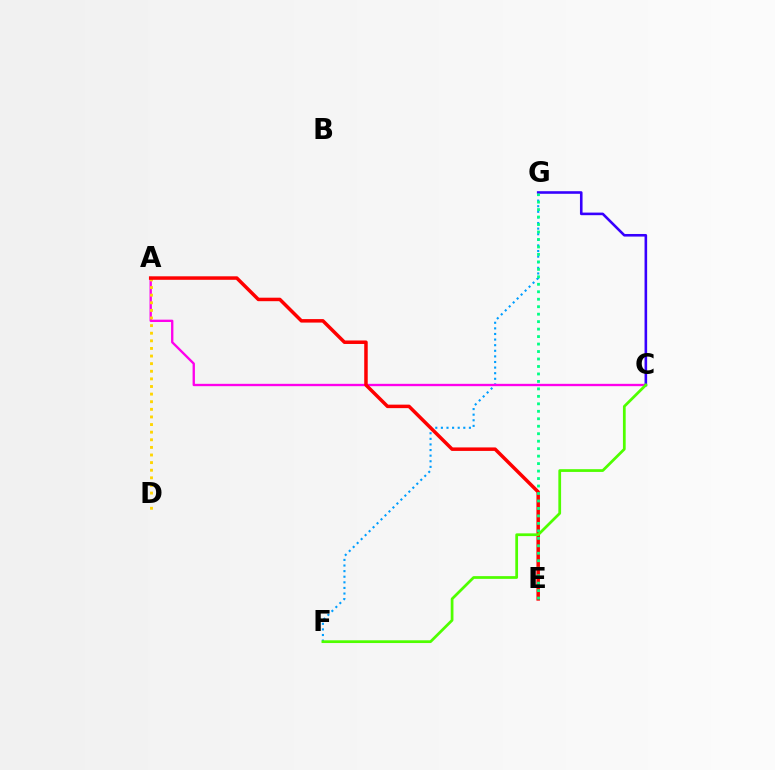{('F', 'G'): [{'color': '#009eff', 'line_style': 'dotted', 'thickness': 1.52}], ('A', 'C'): [{'color': '#ff00ed', 'line_style': 'solid', 'thickness': 1.69}], ('A', 'D'): [{'color': '#ffd500', 'line_style': 'dotted', 'thickness': 2.07}], ('A', 'E'): [{'color': '#ff0000', 'line_style': 'solid', 'thickness': 2.52}], ('C', 'G'): [{'color': '#3700ff', 'line_style': 'solid', 'thickness': 1.87}], ('E', 'G'): [{'color': '#00ff86', 'line_style': 'dotted', 'thickness': 2.03}], ('C', 'F'): [{'color': '#4fff00', 'line_style': 'solid', 'thickness': 1.97}]}